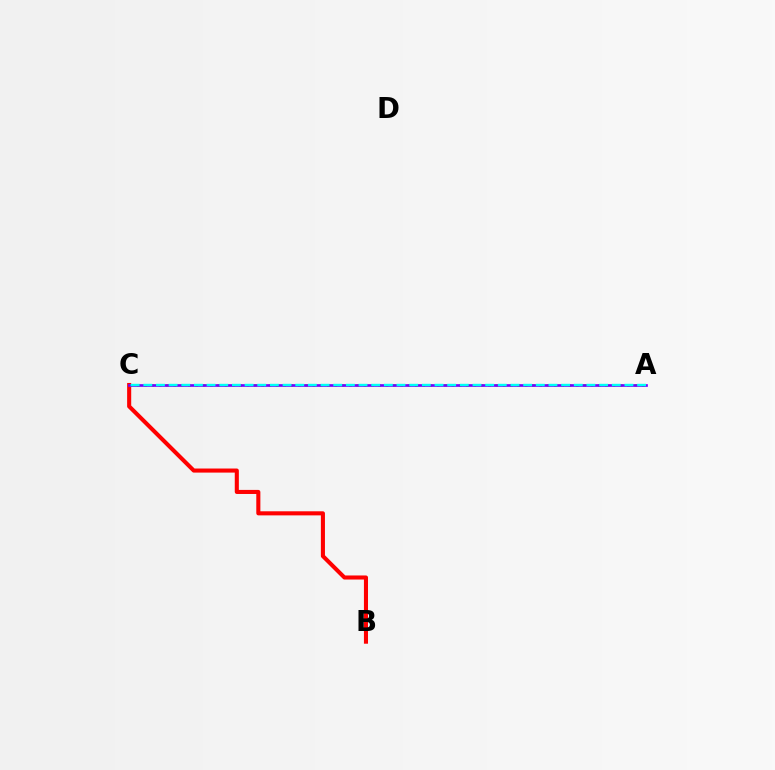{('B', 'C'): [{'color': '#ff0000', 'line_style': 'solid', 'thickness': 2.93}], ('A', 'C'): [{'color': '#84ff00', 'line_style': 'dotted', 'thickness': 1.99}, {'color': '#7200ff', 'line_style': 'solid', 'thickness': 1.93}, {'color': '#00fff6', 'line_style': 'dashed', 'thickness': 1.72}]}